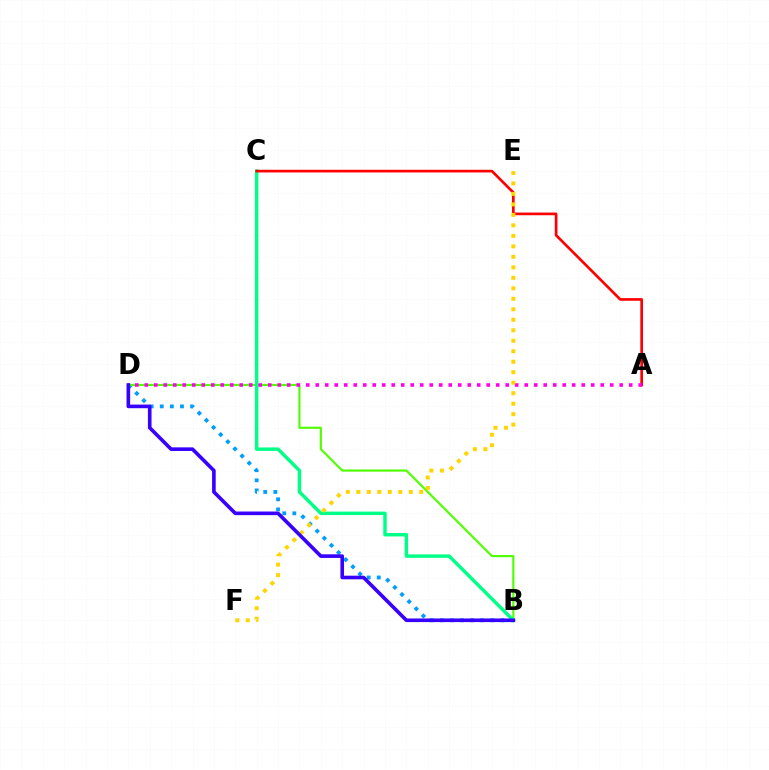{('B', 'D'): [{'color': '#009eff', 'line_style': 'dotted', 'thickness': 2.74}, {'color': '#4fff00', 'line_style': 'solid', 'thickness': 1.54}, {'color': '#3700ff', 'line_style': 'solid', 'thickness': 2.61}], ('B', 'C'): [{'color': '#00ff86', 'line_style': 'solid', 'thickness': 2.48}], ('A', 'C'): [{'color': '#ff0000', 'line_style': 'solid', 'thickness': 1.92}], ('A', 'D'): [{'color': '#ff00ed', 'line_style': 'dotted', 'thickness': 2.58}], ('E', 'F'): [{'color': '#ffd500', 'line_style': 'dotted', 'thickness': 2.85}]}